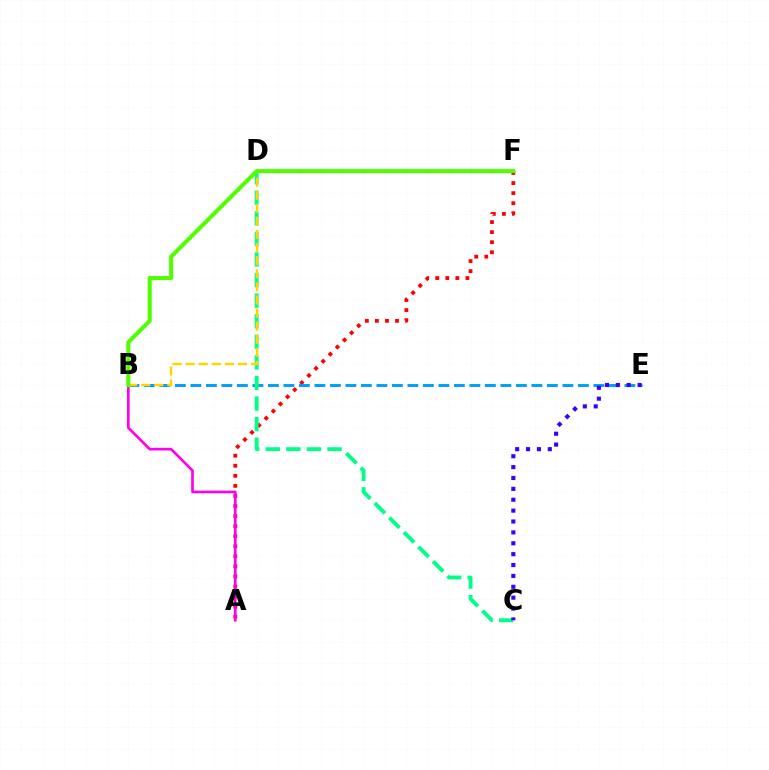{('A', 'F'): [{'color': '#ff0000', 'line_style': 'dotted', 'thickness': 2.73}], ('A', 'B'): [{'color': '#ff00ed', 'line_style': 'solid', 'thickness': 1.91}], ('B', 'E'): [{'color': '#009eff', 'line_style': 'dashed', 'thickness': 2.11}], ('C', 'D'): [{'color': '#00ff86', 'line_style': 'dashed', 'thickness': 2.8}], ('C', 'E'): [{'color': '#3700ff', 'line_style': 'dotted', 'thickness': 2.96}], ('B', 'D'): [{'color': '#ffd500', 'line_style': 'dashed', 'thickness': 1.78}], ('B', 'F'): [{'color': '#4fff00', 'line_style': 'solid', 'thickness': 2.92}]}